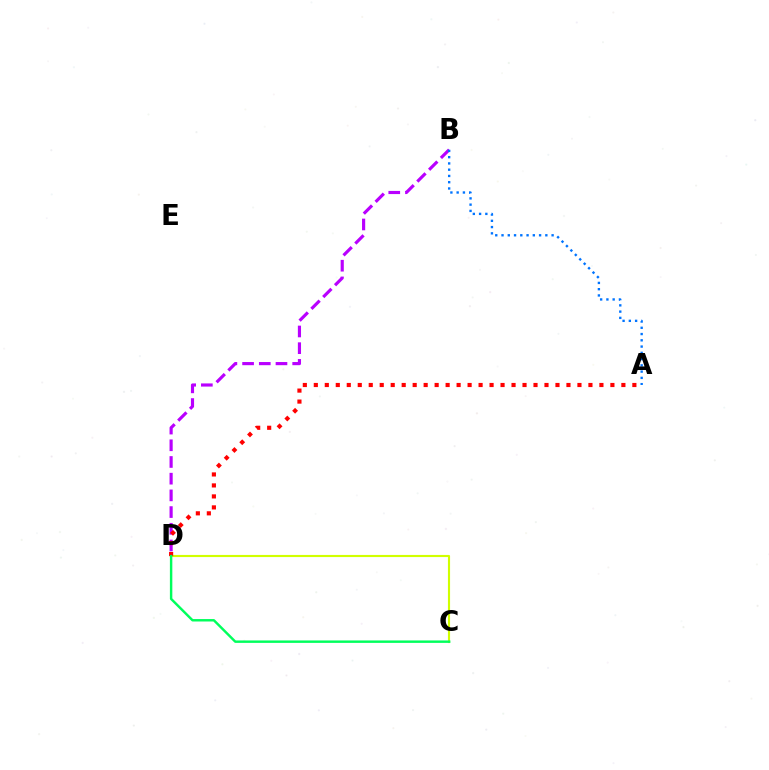{('B', 'D'): [{'color': '#b900ff', 'line_style': 'dashed', 'thickness': 2.27}], ('C', 'D'): [{'color': '#d1ff00', 'line_style': 'solid', 'thickness': 1.53}, {'color': '#00ff5c', 'line_style': 'solid', 'thickness': 1.75}], ('A', 'D'): [{'color': '#ff0000', 'line_style': 'dotted', 'thickness': 2.98}], ('A', 'B'): [{'color': '#0074ff', 'line_style': 'dotted', 'thickness': 1.7}]}